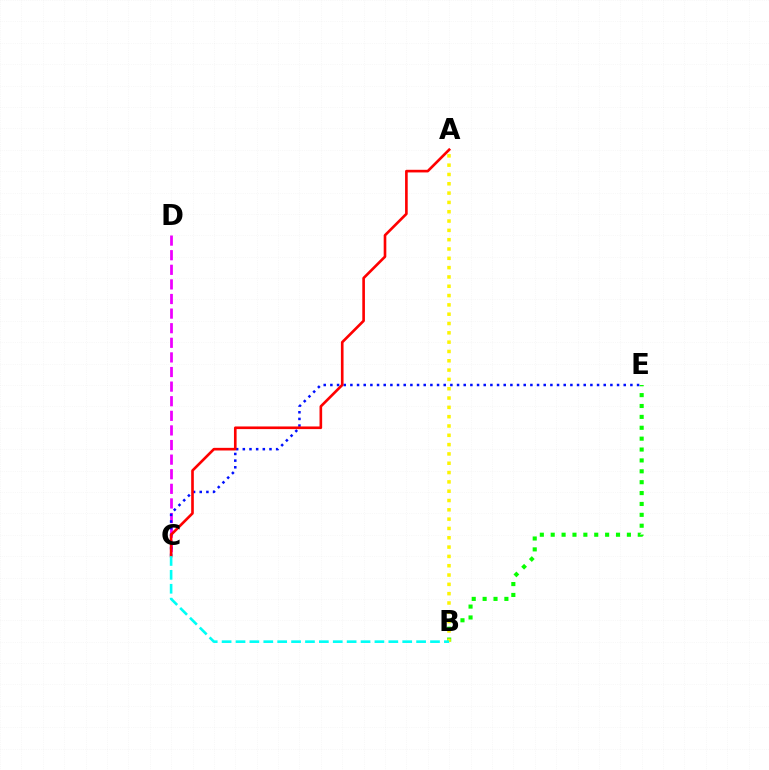{('B', 'E'): [{'color': '#08ff00', 'line_style': 'dotted', 'thickness': 2.96}], ('C', 'D'): [{'color': '#ee00ff', 'line_style': 'dashed', 'thickness': 1.98}], ('C', 'E'): [{'color': '#0010ff', 'line_style': 'dotted', 'thickness': 1.81}], ('A', 'B'): [{'color': '#fcf500', 'line_style': 'dotted', 'thickness': 2.53}], ('A', 'C'): [{'color': '#ff0000', 'line_style': 'solid', 'thickness': 1.9}], ('B', 'C'): [{'color': '#00fff6', 'line_style': 'dashed', 'thickness': 1.89}]}